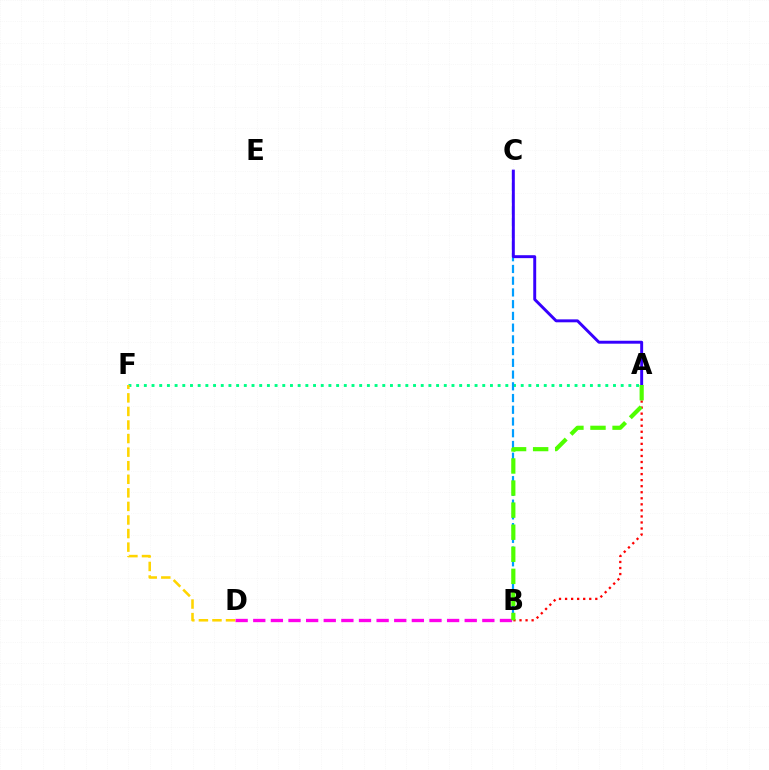{('A', 'B'): [{'color': '#ff0000', 'line_style': 'dotted', 'thickness': 1.64}, {'color': '#4fff00', 'line_style': 'dashed', 'thickness': 3.0}], ('A', 'F'): [{'color': '#00ff86', 'line_style': 'dotted', 'thickness': 2.09}], ('B', 'D'): [{'color': '#ff00ed', 'line_style': 'dashed', 'thickness': 2.39}], ('B', 'C'): [{'color': '#009eff', 'line_style': 'dashed', 'thickness': 1.59}], ('A', 'C'): [{'color': '#3700ff', 'line_style': 'solid', 'thickness': 2.12}], ('D', 'F'): [{'color': '#ffd500', 'line_style': 'dashed', 'thickness': 1.84}]}